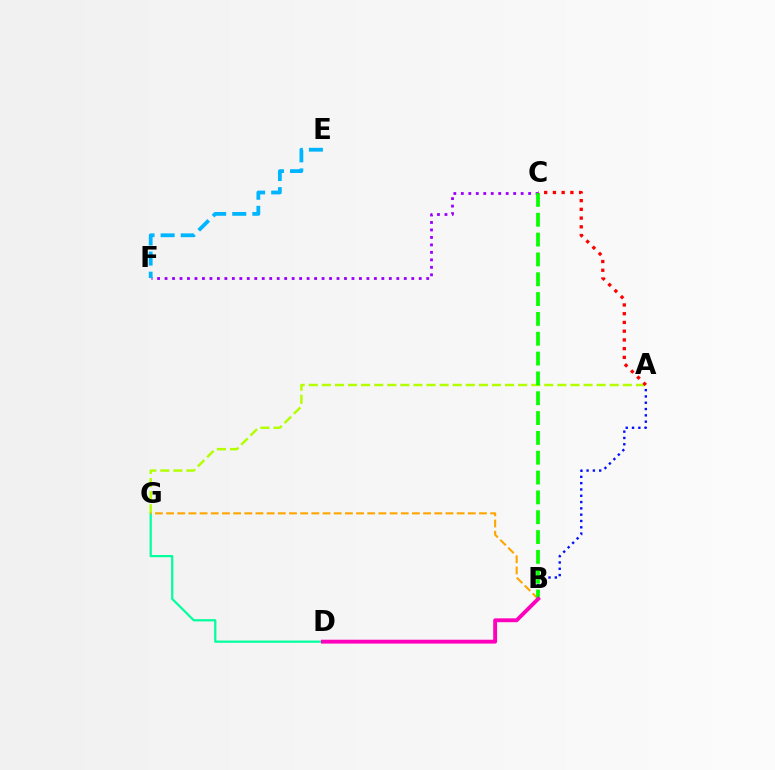{('C', 'F'): [{'color': '#9b00ff', 'line_style': 'dotted', 'thickness': 2.03}], ('D', 'G'): [{'color': '#00ff9d', 'line_style': 'solid', 'thickness': 1.6}], ('A', 'G'): [{'color': '#b3ff00', 'line_style': 'dashed', 'thickness': 1.78}], ('A', 'B'): [{'color': '#0010ff', 'line_style': 'dotted', 'thickness': 1.71}], ('B', 'G'): [{'color': '#ffa500', 'line_style': 'dashed', 'thickness': 1.52}], ('B', 'C'): [{'color': '#08ff00', 'line_style': 'dashed', 'thickness': 2.69}], ('A', 'C'): [{'color': '#ff0000', 'line_style': 'dotted', 'thickness': 2.37}], ('E', 'F'): [{'color': '#00b5ff', 'line_style': 'dashed', 'thickness': 2.73}], ('B', 'D'): [{'color': '#ff00bd', 'line_style': 'solid', 'thickness': 2.79}]}